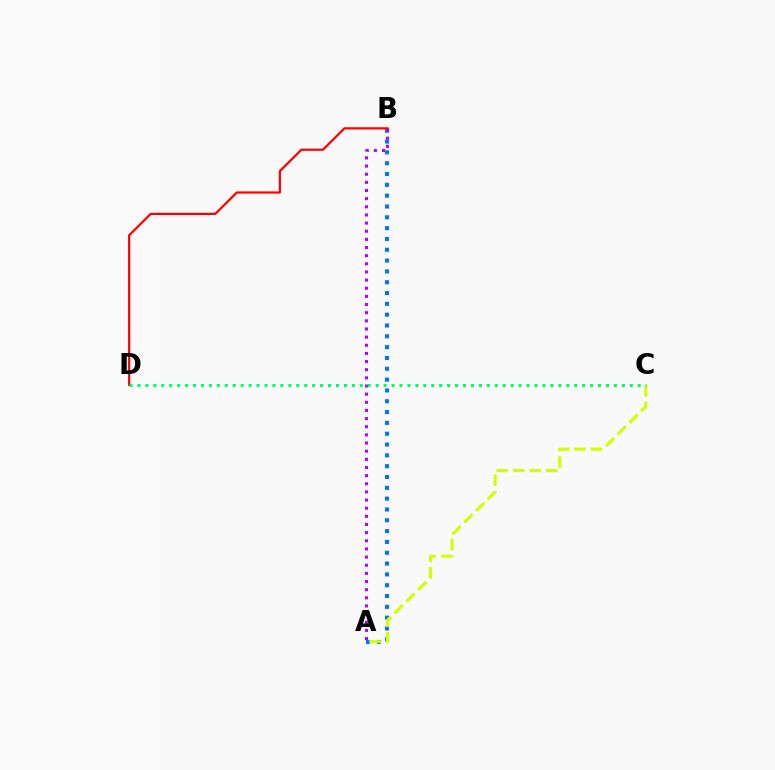{('A', 'B'): [{'color': '#0074ff', 'line_style': 'dotted', 'thickness': 2.94}, {'color': '#b900ff', 'line_style': 'dotted', 'thickness': 2.21}], ('A', 'C'): [{'color': '#d1ff00', 'line_style': 'dashed', 'thickness': 2.25}], ('B', 'D'): [{'color': '#ff0000', 'line_style': 'solid', 'thickness': 1.6}], ('C', 'D'): [{'color': '#00ff5c', 'line_style': 'dotted', 'thickness': 2.16}]}